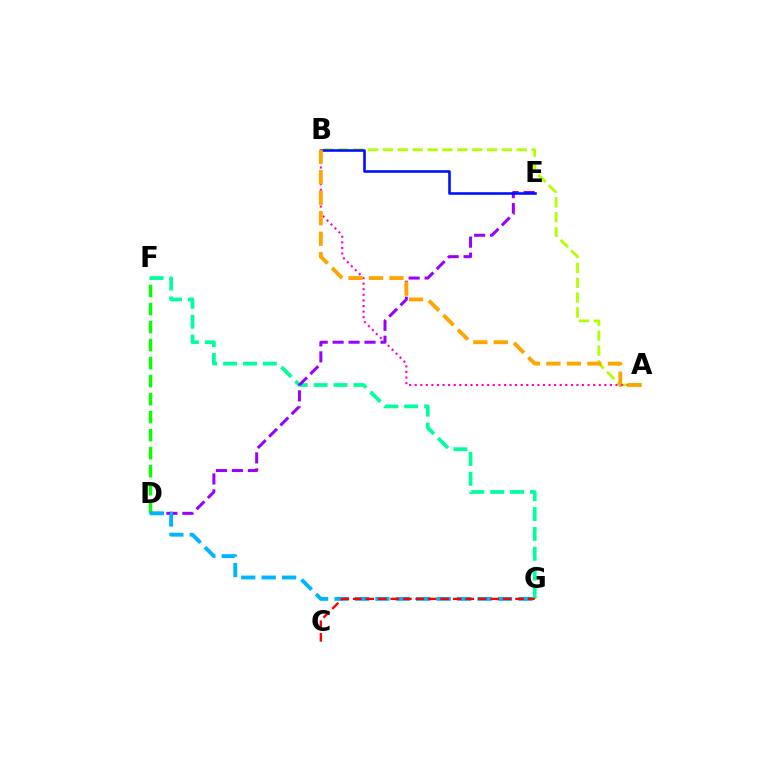{('F', 'G'): [{'color': '#00ff9d', 'line_style': 'dashed', 'thickness': 2.7}], ('A', 'B'): [{'color': '#b3ff00', 'line_style': 'dashed', 'thickness': 2.02}, {'color': '#ff00bd', 'line_style': 'dotted', 'thickness': 1.52}, {'color': '#ffa500', 'line_style': 'dashed', 'thickness': 2.78}], ('D', 'F'): [{'color': '#08ff00', 'line_style': 'dashed', 'thickness': 2.45}], ('D', 'E'): [{'color': '#9b00ff', 'line_style': 'dashed', 'thickness': 2.17}], ('B', 'E'): [{'color': '#0010ff', 'line_style': 'solid', 'thickness': 1.87}], ('D', 'G'): [{'color': '#00b5ff', 'line_style': 'dashed', 'thickness': 2.78}], ('C', 'G'): [{'color': '#ff0000', 'line_style': 'dashed', 'thickness': 1.7}]}